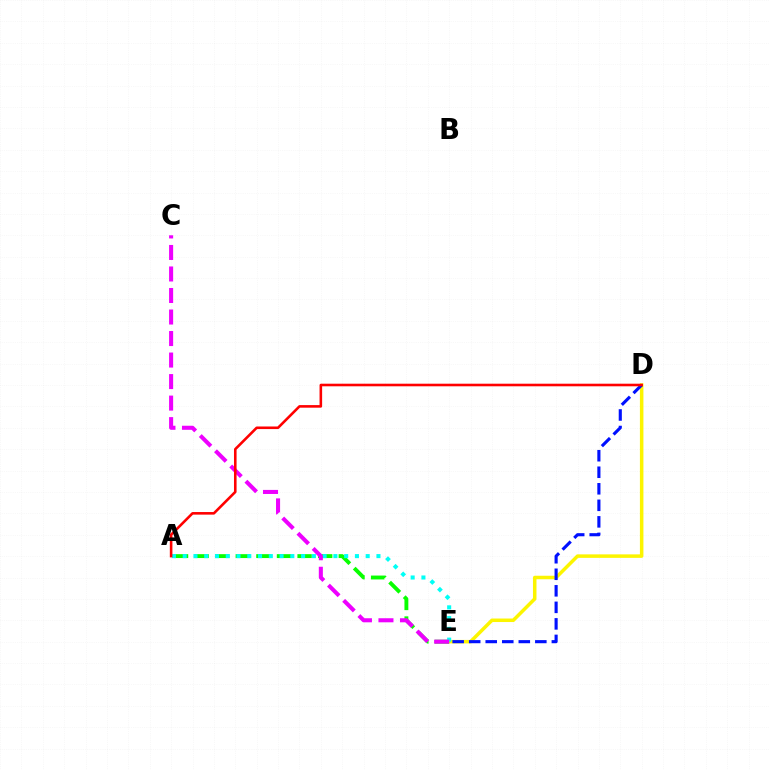{('D', 'E'): [{'color': '#fcf500', 'line_style': 'solid', 'thickness': 2.52}, {'color': '#0010ff', 'line_style': 'dashed', 'thickness': 2.25}], ('A', 'E'): [{'color': '#08ff00', 'line_style': 'dashed', 'thickness': 2.8}, {'color': '#00fff6', 'line_style': 'dotted', 'thickness': 2.92}], ('C', 'E'): [{'color': '#ee00ff', 'line_style': 'dashed', 'thickness': 2.92}], ('A', 'D'): [{'color': '#ff0000', 'line_style': 'solid', 'thickness': 1.86}]}